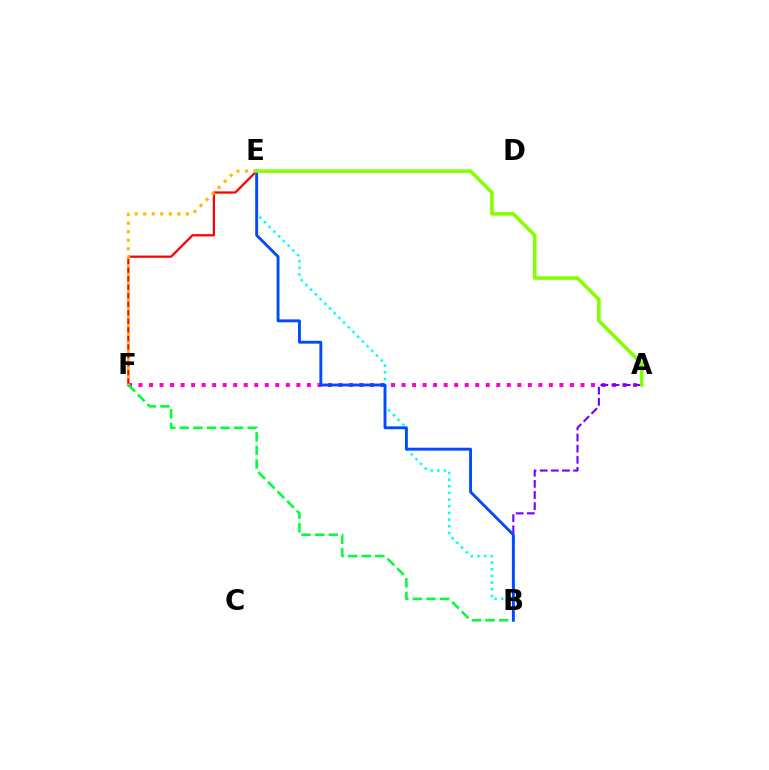{('E', 'F'): [{'color': '#ff0000', 'line_style': 'solid', 'thickness': 1.62}, {'color': '#ffbd00', 'line_style': 'dotted', 'thickness': 2.32}], ('A', 'F'): [{'color': '#ff00cf', 'line_style': 'dotted', 'thickness': 2.86}], ('B', 'E'): [{'color': '#00fff6', 'line_style': 'dotted', 'thickness': 1.81}, {'color': '#004bff', 'line_style': 'solid', 'thickness': 2.08}], ('A', 'B'): [{'color': '#7200ff', 'line_style': 'dashed', 'thickness': 1.51}], ('B', 'F'): [{'color': '#00ff39', 'line_style': 'dashed', 'thickness': 1.84}], ('A', 'E'): [{'color': '#84ff00', 'line_style': 'solid', 'thickness': 2.58}]}